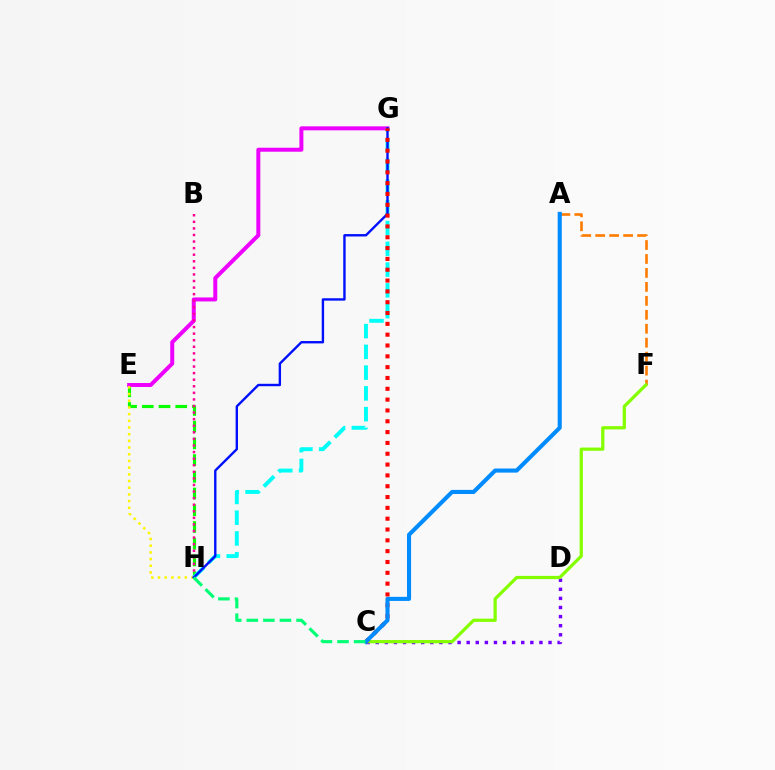{('E', 'H'): [{'color': '#08ff00', 'line_style': 'dashed', 'thickness': 2.27}, {'color': '#fcf500', 'line_style': 'dotted', 'thickness': 1.82}], ('E', 'G'): [{'color': '#ee00ff', 'line_style': 'solid', 'thickness': 2.87}], ('A', 'F'): [{'color': '#ff7c00', 'line_style': 'dashed', 'thickness': 1.9}], ('C', 'D'): [{'color': '#7200ff', 'line_style': 'dotted', 'thickness': 2.47}], ('C', 'F'): [{'color': '#84ff00', 'line_style': 'solid', 'thickness': 2.32}], ('B', 'H'): [{'color': '#ff0094', 'line_style': 'dotted', 'thickness': 1.79}], ('G', 'H'): [{'color': '#00fff6', 'line_style': 'dashed', 'thickness': 2.82}, {'color': '#0010ff', 'line_style': 'solid', 'thickness': 1.72}], ('C', 'G'): [{'color': '#ff0000', 'line_style': 'dotted', 'thickness': 2.94}], ('A', 'C'): [{'color': '#008cff', 'line_style': 'solid', 'thickness': 2.95}], ('C', 'H'): [{'color': '#00ff74', 'line_style': 'dashed', 'thickness': 2.25}]}